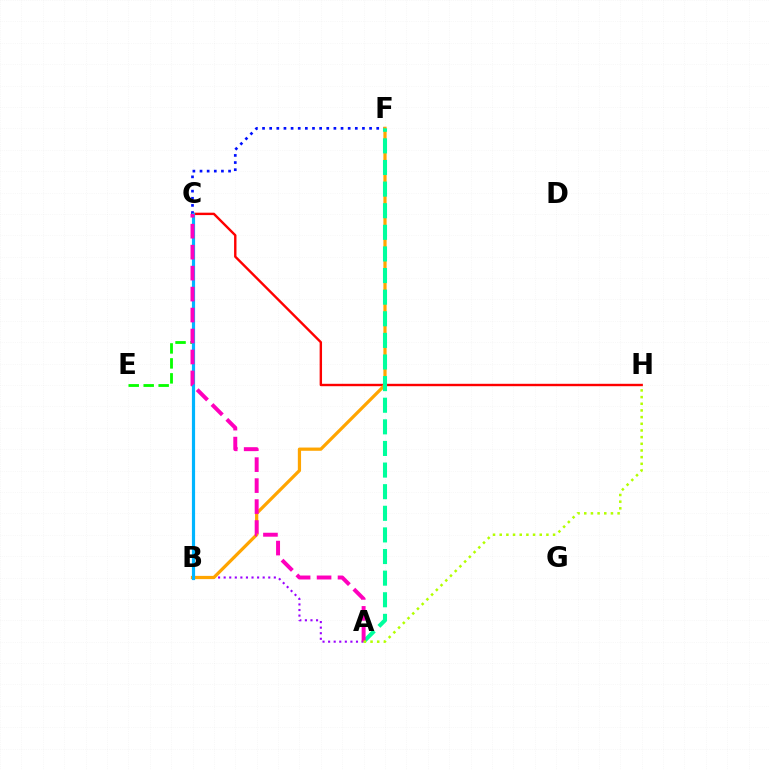{('C', 'H'): [{'color': '#ff0000', 'line_style': 'solid', 'thickness': 1.73}], ('C', 'F'): [{'color': '#0010ff', 'line_style': 'dotted', 'thickness': 1.94}], ('A', 'B'): [{'color': '#9b00ff', 'line_style': 'dotted', 'thickness': 1.51}], ('B', 'F'): [{'color': '#ffa500', 'line_style': 'solid', 'thickness': 2.33}], ('C', 'E'): [{'color': '#08ff00', 'line_style': 'dashed', 'thickness': 2.03}], ('A', 'F'): [{'color': '#00ff9d', 'line_style': 'dashed', 'thickness': 2.94}], ('B', 'C'): [{'color': '#00b5ff', 'line_style': 'solid', 'thickness': 2.29}], ('A', 'C'): [{'color': '#ff00bd', 'line_style': 'dashed', 'thickness': 2.85}], ('A', 'H'): [{'color': '#b3ff00', 'line_style': 'dotted', 'thickness': 1.81}]}